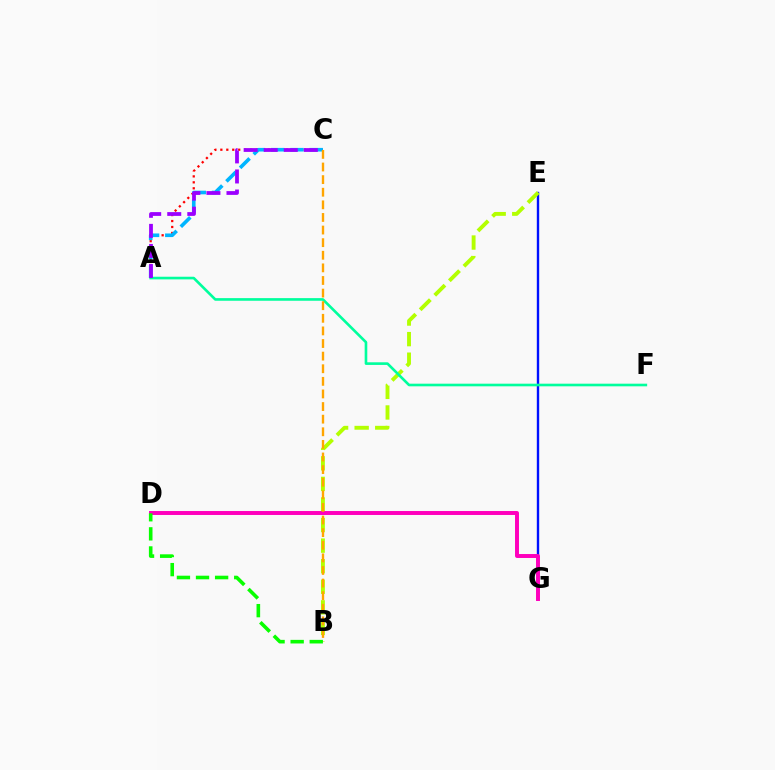{('E', 'G'): [{'color': '#0010ff', 'line_style': 'solid', 'thickness': 1.72}], ('A', 'C'): [{'color': '#ff0000', 'line_style': 'dotted', 'thickness': 1.62}, {'color': '#00b5ff', 'line_style': 'dashed', 'thickness': 2.61}, {'color': '#9b00ff', 'line_style': 'dashed', 'thickness': 2.73}], ('B', 'E'): [{'color': '#b3ff00', 'line_style': 'dashed', 'thickness': 2.8}], ('D', 'G'): [{'color': '#ff00bd', 'line_style': 'solid', 'thickness': 2.84}], ('A', 'F'): [{'color': '#00ff9d', 'line_style': 'solid', 'thickness': 1.9}], ('B', 'C'): [{'color': '#ffa500', 'line_style': 'dashed', 'thickness': 1.71}], ('B', 'D'): [{'color': '#08ff00', 'line_style': 'dashed', 'thickness': 2.59}]}